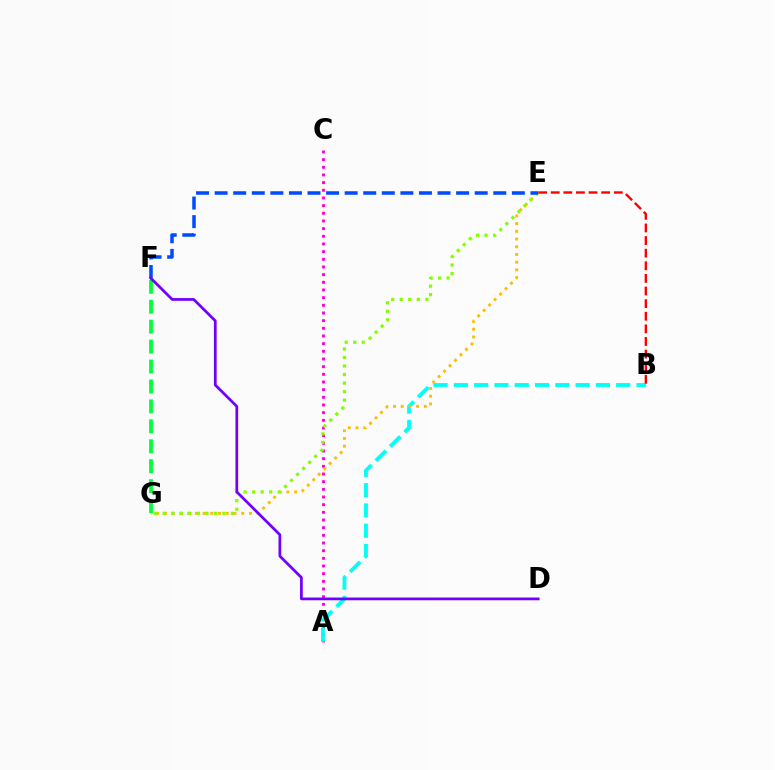{('A', 'C'): [{'color': '#ff00cf', 'line_style': 'dotted', 'thickness': 2.08}], ('A', 'B'): [{'color': '#00fff6', 'line_style': 'dashed', 'thickness': 2.76}], ('E', 'G'): [{'color': '#ffbd00', 'line_style': 'dotted', 'thickness': 2.1}, {'color': '#84ff00', 'line_style': 'dotted', 'thickness': 2.32}], ('F', 'G'): [{'color': '#00ff39', 'line_style': 'dashed', 'thickness': 2.71}], ('E', 'F'): [{'color': '#004bff', 'line_style': 'dashed', 'thickness': 2.52}], ('D', 'F'): [{'color': '#7200ff', 'line_style': 'solid', 'thickness': 1.97}], ('B', 'E'): [{'color': '#ff0000', 'line_style': 'dashed', 'thickness': 1.71}]}